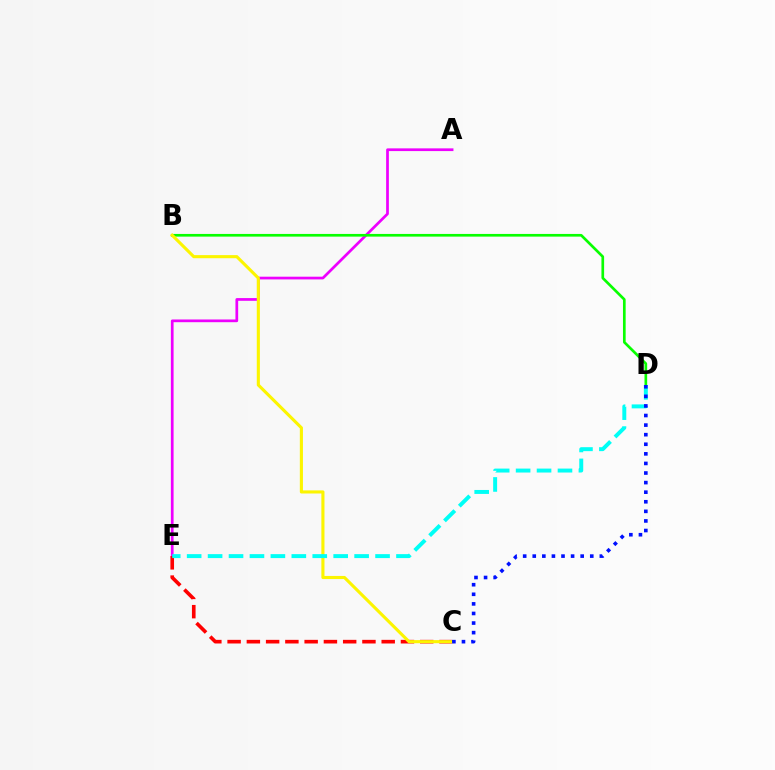{('A', 'E'): [{'color': '#ee00ff', 'line_style': 'solid', 'thickness': 1.96}], ('C', 'E'): [{'color': '#ff0000', 'line_style': 'dashed', 'thickness': 2.62}], ('B', 'D'): [{'color': '#08ff00', 'line_style': 'solid', 'thickness': 1.93}], ('B', 'C'): [{'color': '#fcf500', 'line_style': 'solid', 'thickness': 2.24}], ('D', 'E'): [{'color': '#00fff6', 'line_style': 'dashed', 'thickness': 2.84}], ('C', 'D'): [{'color': '#0010ff', 'line_style': 'dotted', 'thickness': 2.6}]}